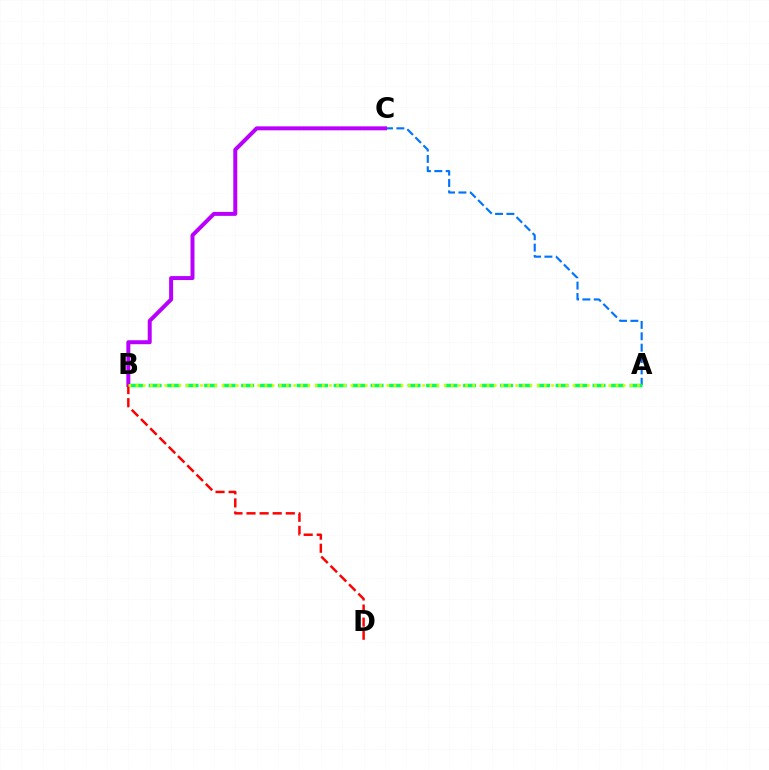{('A', 'C'): [{'color': '#0074ff', 'line_style': 'dashed', 'thickness': 1.54}], ('B', 'C'): [{'color': '#b900ff', 'line_style': 'solid', 'thickness': 2.86}], ('B', 'D'): [{'color': '#ff0000', 'line_style': 'dashed', 'thickness': 1.78}], ('A', 'B'): [{'color': '#00ff5c', 'line_style': 'dashed', 'thickness': 2.51}, {'color': '#d1ff00', 'line_style': 'dotted', 'thickness': 1.95}]}